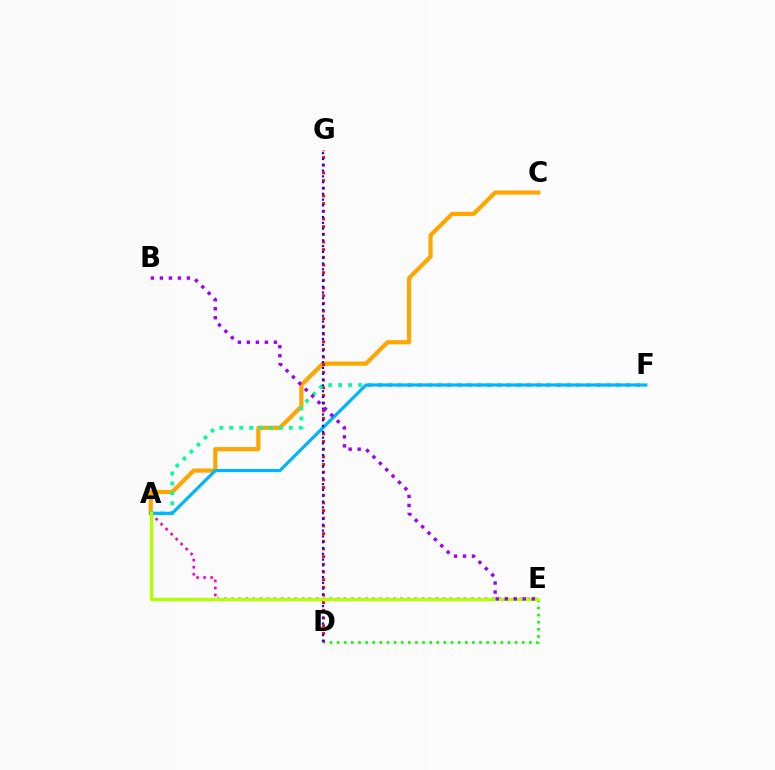{('D', 'E'): [{'color': '#08ff00', 'line_style': 'dotted', 'thickness': 1.93}], ('A', 'E'): [{'color': '#ff00bd', 'line_style': 'dotted', 'thickness': 1.91}, {'color': '#b3ff00', 'line_style': 'solid', 'thickness': 2.38}], ('A', 'C'): [{'color': '#ffa500', 'line_style': 'solid', 'thickness': 2.99}], ('D', 'G'): [{'color': '#ff0000', 'line_style': 'dotted', 'thickness': 2.09}, {'color': '#0010ff', 'line_style': 'dotted', 'thickness': 1.58}], ('A', 'F'): [{'color': '#00ff9d', 'line_style': 'dotted', 'thickness': 2.7}, {'color': '#00b5ff', 'line_style': 'solid', 'thickness': 2.29}], ('B', 'E'): [{'color': '#9b00ff', 'line_style': 'dotted', 'thickness': 2.45}]}